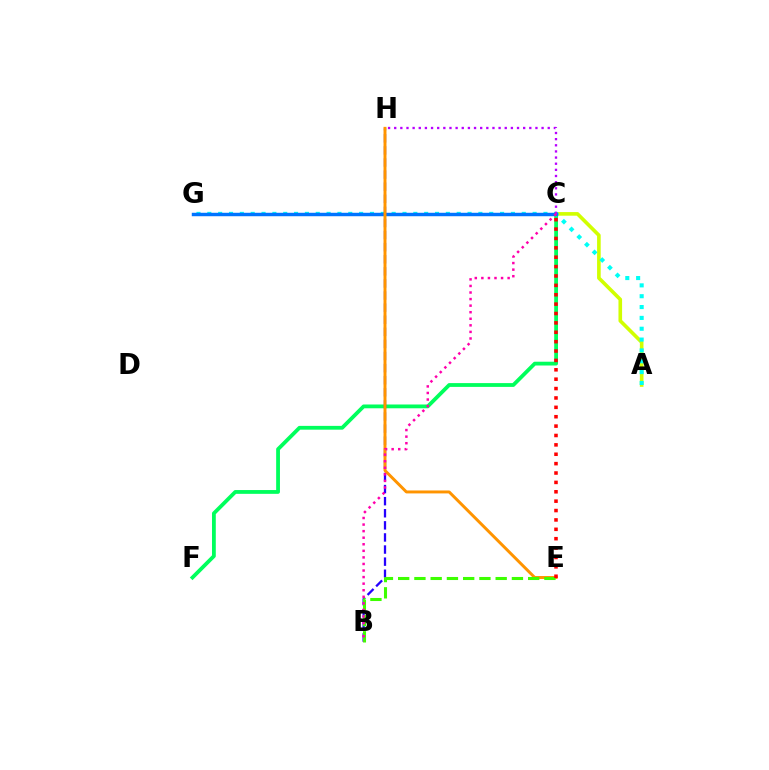{('A', 'C'): [{'color': '#d1ff00', 'line_style': 'solid', 'thickness': 2.61}], ('C', 'F'): [{'color': '#00ff5c', 'line_style': 'solid', 'thickness': 2.73}], ('A', 'G'): [{'color': '#00fff6', 'line_style': 'dotted', 'thickness': 2.95}], ('C', 'G'): [{'color': '#0074ff', 'line_style': 'solid', 'thickness': 2.48}], ('C', 'H'): [{'color': '#b900ff', 'line_style': 'dotted', 'thickness': 1.67}], ('B', 'H'): [{'color': '#2500ff', 'line_style': 'dashed', 'thickness': 1.64}], ('E', 'H'): [{'color': '#ff9400', 'line_style': 'solid', 'thickness': 2.12}], ('B', 'E'): [{'color': '#3dff00', 'line_style': 'dashed', 'thickness': 2.21}], ('B', 'C'): [{'color': '#ff00ac', 'line_style': 'dotted', 'thickness': 1.78}], ('C', 'E'): [{'color': '#ff0000', 'line_style': 'dotted', 'thickness': 2.55}]}